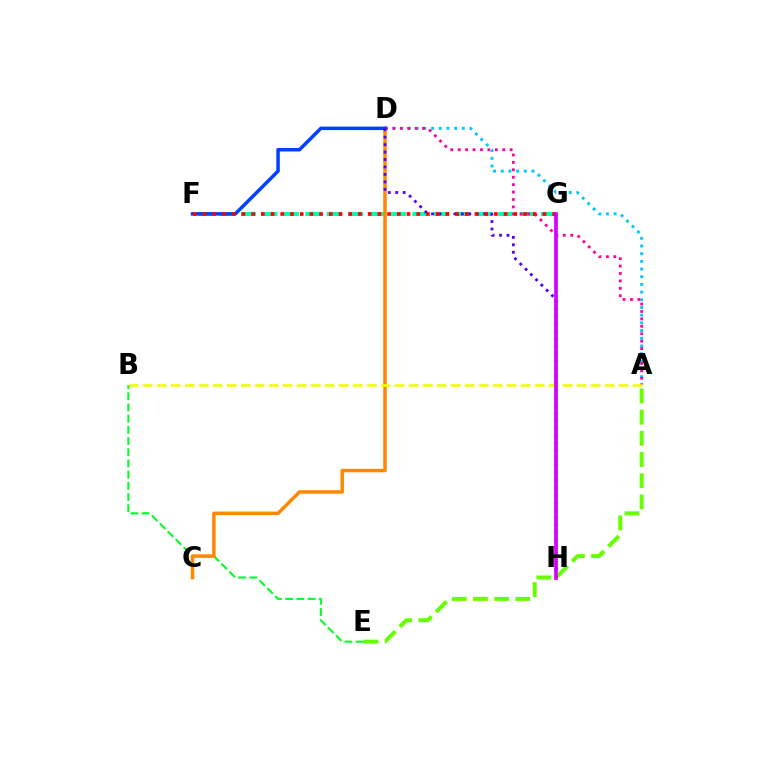{('A', 'E'): [{'color': '#66ff00', 'line_style': 'dashed', 'thickness': 2.88}], ('B', 'E'): [{'color': '#00ff27', 'line_style': 'dashed', 'thickness': 1.52}], ('F', 'G'): [{'color': '#00ffaf', 'line_style': 'dashed', 'thickness': 2.91}, {'color': '#ff0000', 'line_style': 'dotted', 'thickness': 2.64}], ('A', 'D'): [{'color': '#00c7ff', 'line_style': 'dotted', 'thickness': 2.09}, {'color': '#ff00a0', 'line_style': 'dotted', 'thickness': 2.02}], ('C', 'D'): [{'color': '#ff8800', 'line_style': 'solid', 'thickness': 2.52}], ('D', 'F'): [{'color': '#003fff', 'line_style': 'solid', 'thickness': 2.5}], ('D', 'H'): [{'color': '#4f00ff', 'line_style': 'dotted', 'thickness': 2.02}], ('A', 'B'): [{'color': '#eeff00', 'line_style': 'dashed', 'thickness': 1.9}], ('G', 'H'): [{'color': '#d600ff', 'line_style': 'solid', 'thickness': 2.67}]}